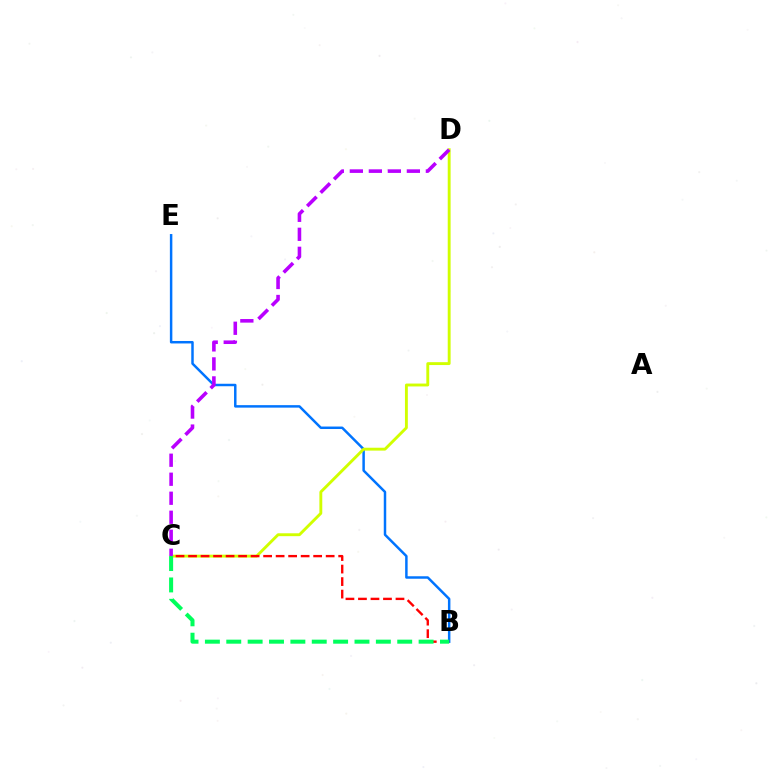{('B', 'E'): [{'color': '#0074ff', 'line_style': 'solid', 'thickness': 1.78}], ('C', 'D'): [{'color': '#d1ff00', 'line_style': 'solid', 'thickness': 2.07}, {'color': '#b900ff', 'line_style': 'dashed', 'thickness': 2.58}], ('B', 'C'): [{'color': '#ff0000', 'line_style': 'dashed', 'thickness': 1.7}, {'color': '#00ff5c', 'line_style': 'dashed', 'thickness': 2.9}]}